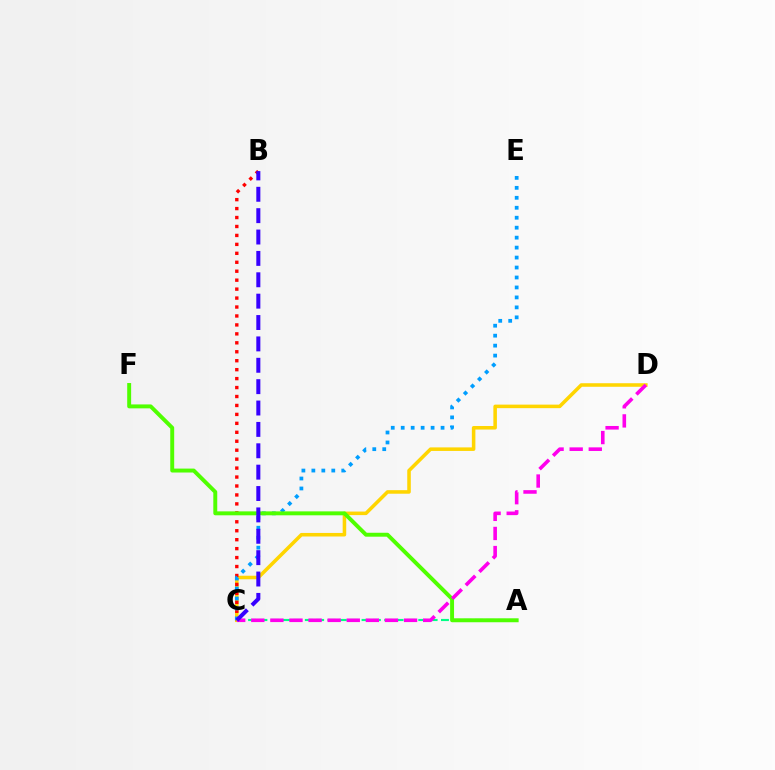{('C', 'D'): [{'color': '#ffd500', 'line_style': 'solid', 'thickness': 2.55}, {'color': '#ff00ed', 'line_style': 'dashed', 'thickness': 2.59}], ('B', 'C'): [{'color': '#ff0000', 'line_style': 'dotted', 'thickness': 2.43}, {'color': '#3700ff', 'line_style': 'dashed', 'thickness': 2.9}], ('C', 'E'): [{'color': '#009eff', 'line_style': 'dotted', 'thickness': 2.71}], ('A', 'C'): [{'color': '#00ff86', 'line_style': 'dashed', 'thickness': 1.54}], ('A', 'F'): [{'color': '#4fff00', 'line_style': 'solid', 'thickness': 2.83}]}